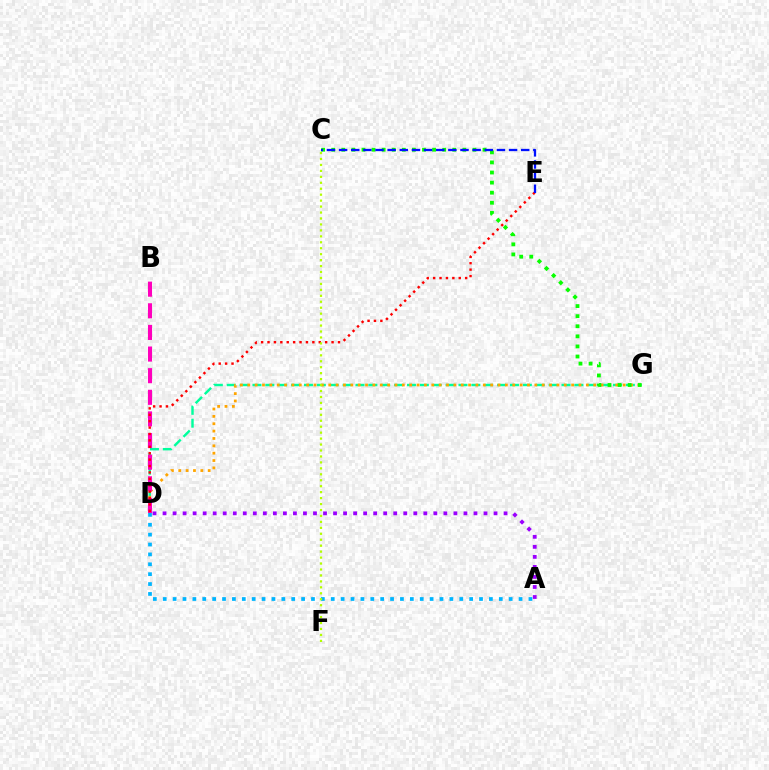{('D', 'G'): [{'color': '#00ff9d', 'line_style': 'dashed', 'thickness': 1.75}, {'color': '#ffa500', 'line_style': 'dotted', 'thickness': 2.0}], ('A', 'D'): [{'color': '#9b00ff', 'line_style': 'dotted', 'thickness': 2.73}, {'color': '#00b5ff', 'line_style': 'dotted', 'thickness': 2.69}], ('B', 'D'): [{'color': '#ff00bd', 'line_style': 'dashed', 'thickness': 2.94}], ('C', 'G'): [{'color': '#08ff00', 'line_style': 'dotted', 'thickness': 2.74}], ('D', 'E'): [{'color': '#ff0000', 'line_style': 'dotted', 'thickness': 1.74}], ('C', 'F'): [{'color': '#b3ff00', 'line_style': 'dotted', 'thickness': 1.62}], ('C', 'E'): [{'color': '#0010ff', 'line_style': 'dashed', 'thickness': 1.65}]}